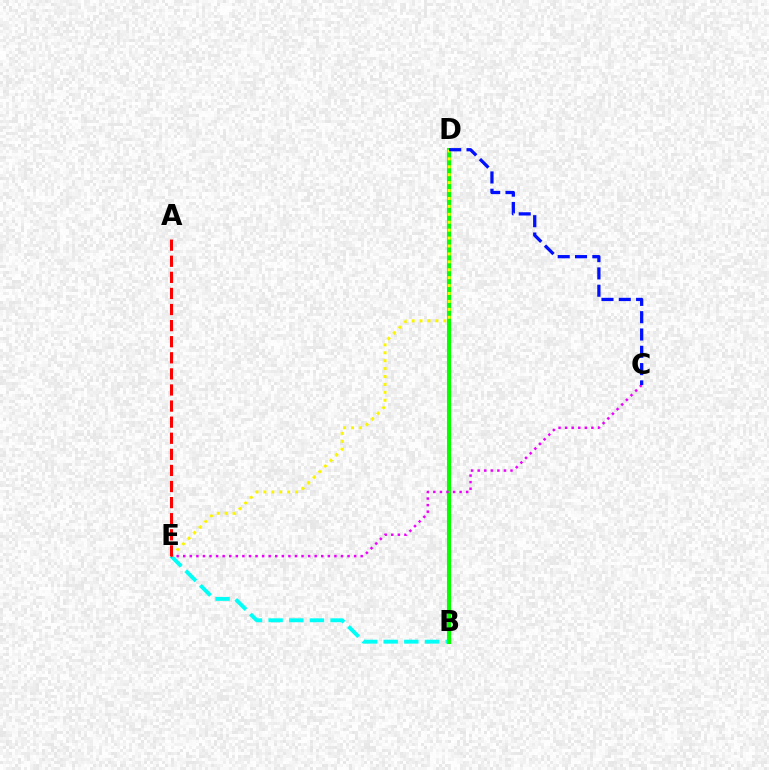{('B', 'E'): [{'color': '#00fff6', 'line_style': 'dashed', 'thickness': 2.81}], ('B', 'D'): [{'color': '#08ff00', 'line_style': 'solid', 'thickness': 2.94}], ('D', 'E'): [{'color': '#fcf500', 'line_style': 'dotted', 'thickness': 2.15}], ('C', 'E'): [{'color': '#ee00ff', 'line_style': 'dotted', 'thickness': 1.79}], ('C', 'D'): [{'color': '#0010ff', 'line_style': 'dashed', 'thickness': 2.35}], ('A', 'E'): [{'color': '#ff0000', 'line_style': 'dashed', 'thickness': 2.19}]}